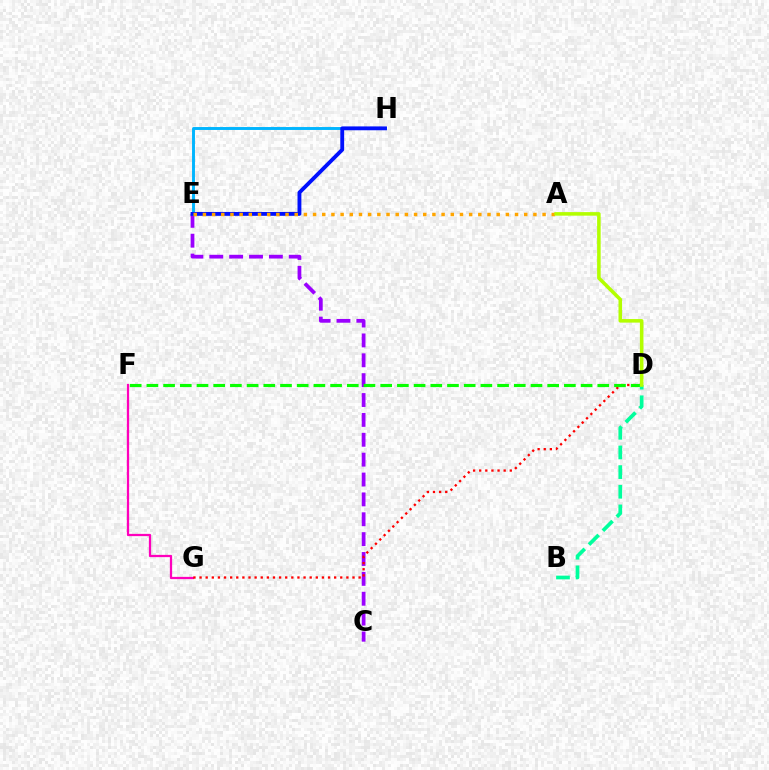{('F', 'G'): [{'color': '#ff00bd', 'line_style': 'solid', 'thickness': 1.62}], ('C', 'E'): [{'color': '#9b00ff', 'line_style': 'dashed', 'thickness': 2.7}], ('D', 'G'): [{'color': '#ff0000', 'line_style': 'dotted', 'thickness': 1.66}], ('E', 'H'): [{'color': '#00b5ff', 'line_style': 'solid', 'thickness': 2.1}, {'color': '#0010ff', 'line_style': 'solid', 'thickness': 2.77}], ('D', 'F'): [{'color': '#08ff00', 'line_style': 'dashed', 'thickness': 2.27}], ('B', 'D'): [{'color': '#00ff9d', 'line_style': 'dashed', 'thickness': 2.67}], ('A', 'E'): [{'color': '#ffa500', 'line_style': 'dotted', 'thickness': 2.49}], ('A', 'D'): [{'color': '#b3ff00', 'line_style': 'solid', 'thickness': 2.56}]}